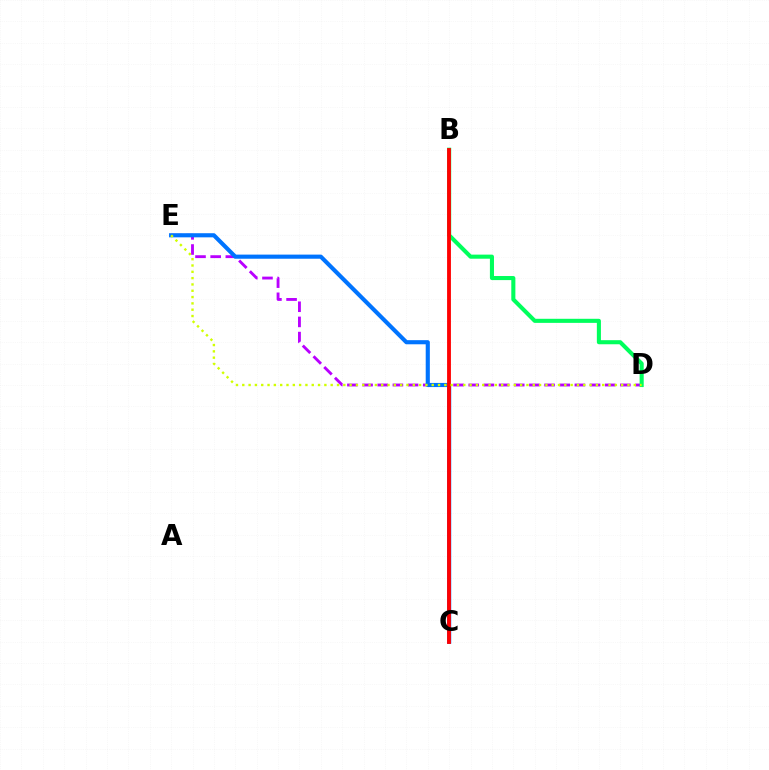{('D', 'E'): [{'color': '#b900ff', 'line_style': 'dashed', 'thickness': 2.06}, {'color': '#d1ff00', 'line_style': 'dotted', 'thickness': 1.72}], ('B', 'D'): [{'color': '#00ff5c', 'line_style': 'solid', 'thickness': 2.94}], ('C', 'E'): [{'color': '#0074ff', 'line_style': 'solid', 'thickness': 2.97}], ('B', 'C'): [{'color': '#ff0000', 'line_style': 'solid', 'thickness': 2.76}]}